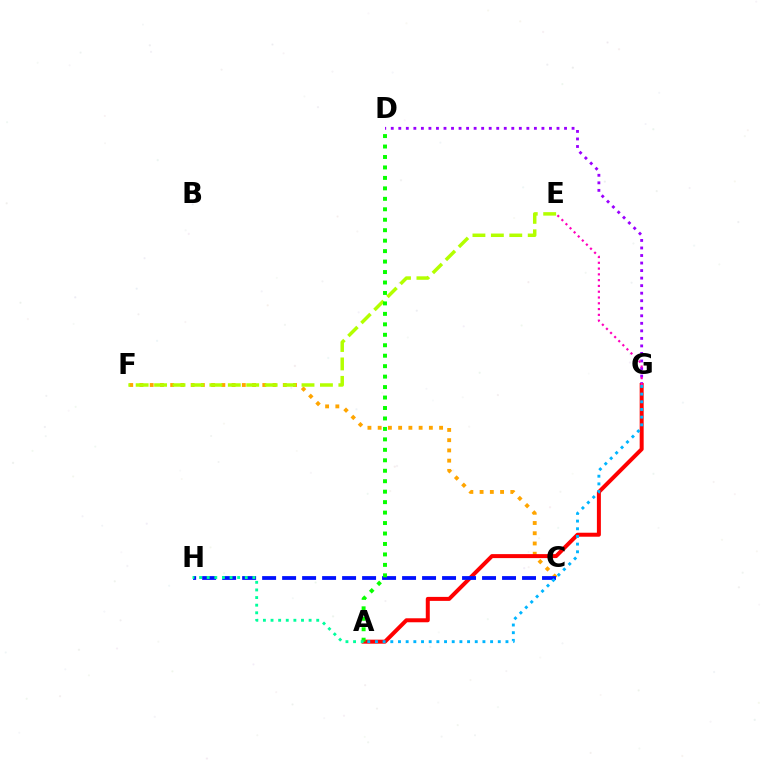{('D', 'G'): [{'color': '#9b00ff', 'line_style': 'dotted', 'thickness': 2.05}], ('C', 'F'): [{'color': '#ffa500', 'line_style': 'dotted', 'thickness': 2.78}], ('A', 'G'): [{'color': '#ff0000', 'line_style': 'solid', 'thickness': 2.87}, {'color': '#00b5ff', 'line_style': 'dotted', 'thickness': 2.09}], ('C', 'H'): [{'color': '#0010ff', 'line_style': 'dashed', 'thickness': 2.72}], ('E', 'G'): [{'color': '#ff00bd', 'line_style': 'dotted', 'thickness': 1.57}], ('E', 'F'): [{'color': '#b3ff00', 'line_style': 'dashed', 'thickness': 2.5}], ('A', 'D'): [{'color': '#08ff00', 'line_style': 'dotted', 'thickness': 2.84}], ('A', 'H'): [{'color': '#00ff9d', 'line_style': 'dotted', 'thickness': 2.07}]}